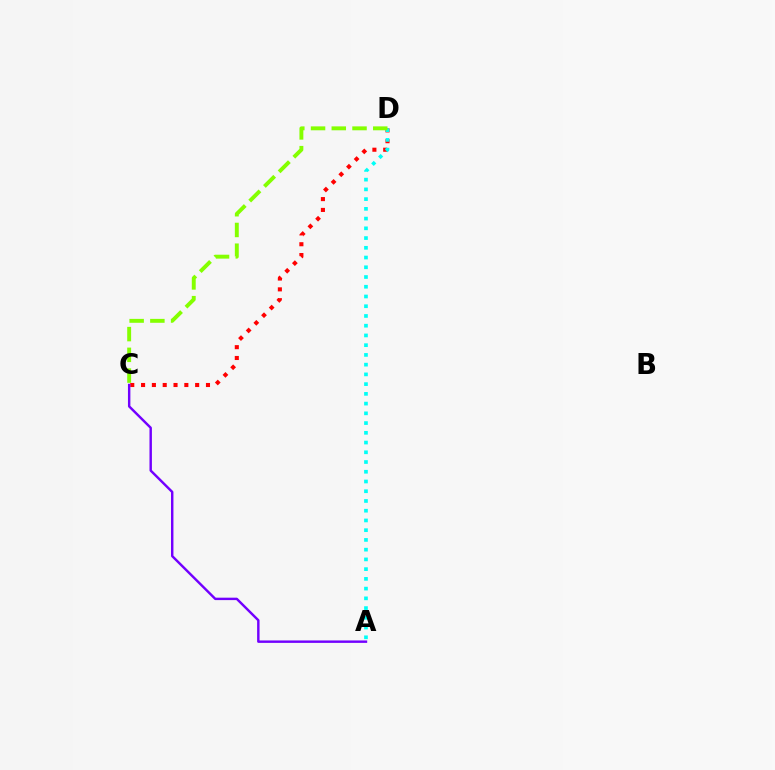{('C', 'D'): [{'color': '#ff0000', 'line_style': 'dotted', 'thickness': 2.94}, {'color': '#84ff00', 'line_style': 'dashed', 'thickness': 2.82}], ('A', 'D'): [{'color': '#00fff6', 'line_style': 'dotted', 'thickness': 2.65}], ('A', 'C'): [{'color': '#7200ff', 'line_style': 'solid', 'thickness': 1.75}]}